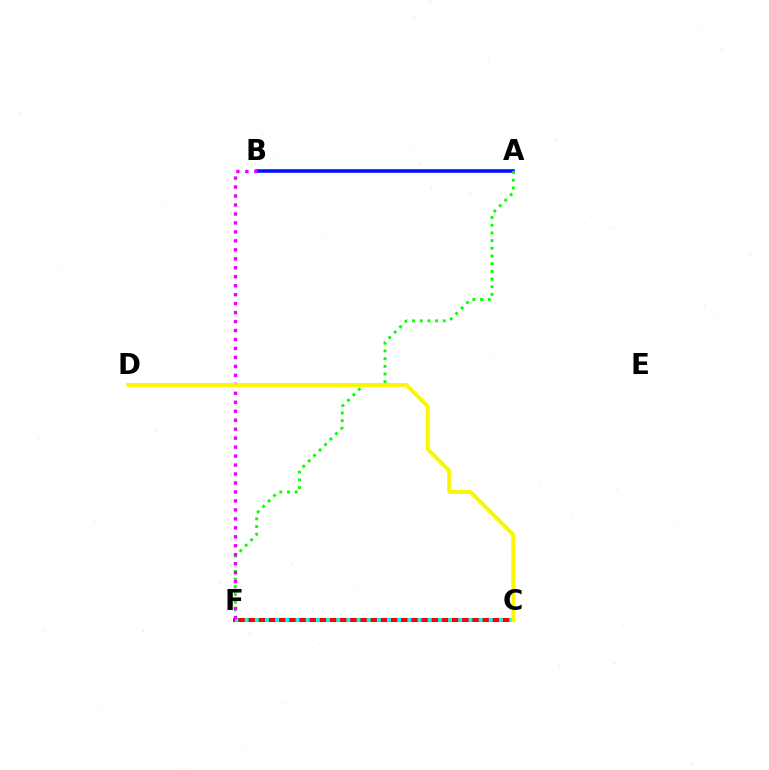{('C', 'F'): [{'color': '#ff0000', 'line_style': 'solid', 'thickness': 2.9}, {'color': '#00fff6', 'line_style': 'dotted', 'thickness': 2.76}], ('A', 'B'): [{'color': '#0010ff', 'line_style': 'solid', 'thickness': 2.56}], ('A', 'F'): [{'color': '#08ff00', 'line_style': 'dotted', 'thickness': 2.09}], ('B', 'F'): [{'color': '#ee00ff', 'line_style': 'dotted', 'thickness': 2.44}], ('C', 'D'): [{'color': '#fcf500', 'line_style': 'solid', 'thickness': 2.79}]}